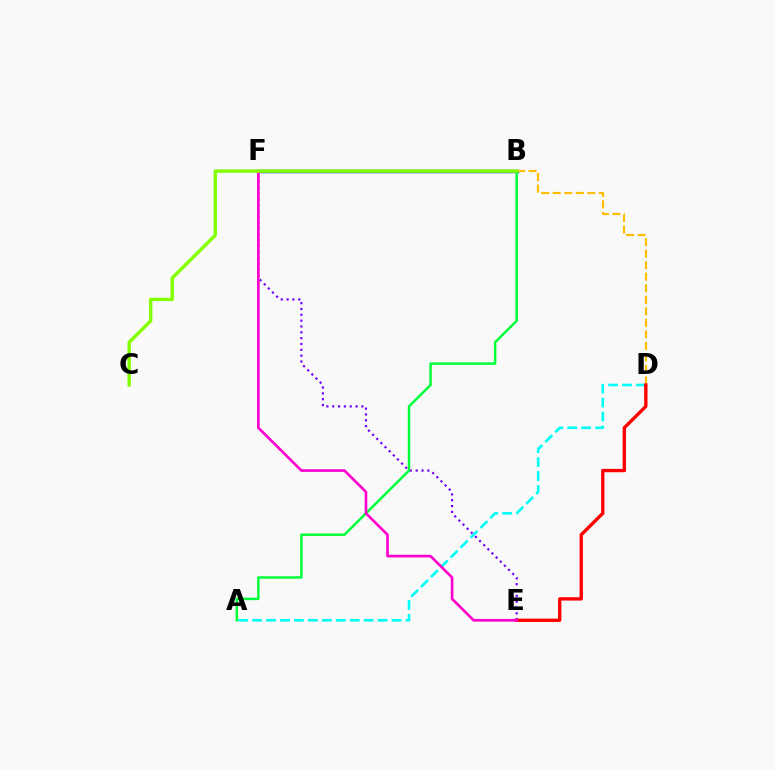{('B', 'F'): [{'color': '#004bff', 'line_style': 'solid', 'thickness': 2.52}], ('A', 'D'): [{'color': '#00fff6', 'line_style': 'dashed', 'thickness': 1.89}], ('B', 'D'): [{'color': '#ffbd00', 'line_style': 'dashed', 'thickness': 1.57}], ('E', 'F'): [{'color': '#7200ff', 'line_style': 'dotted', 'thickness': 1.58}, {'color': '#ff00cf', 'line_style': 'solid', 'thickness': 1.91}], ('A', 'B'): [{'color': '#00ff39', 'line_style': 'solid', 'thickness': 1.78}], ('D', 'E'): [{'color': '#ff0000', 'line_style': 'solid', 'thickness': 2.41}], ('B', 'C'): [{'color': '#84ff00', 'line_style': 'solid', 'thickness': 2.47}]}